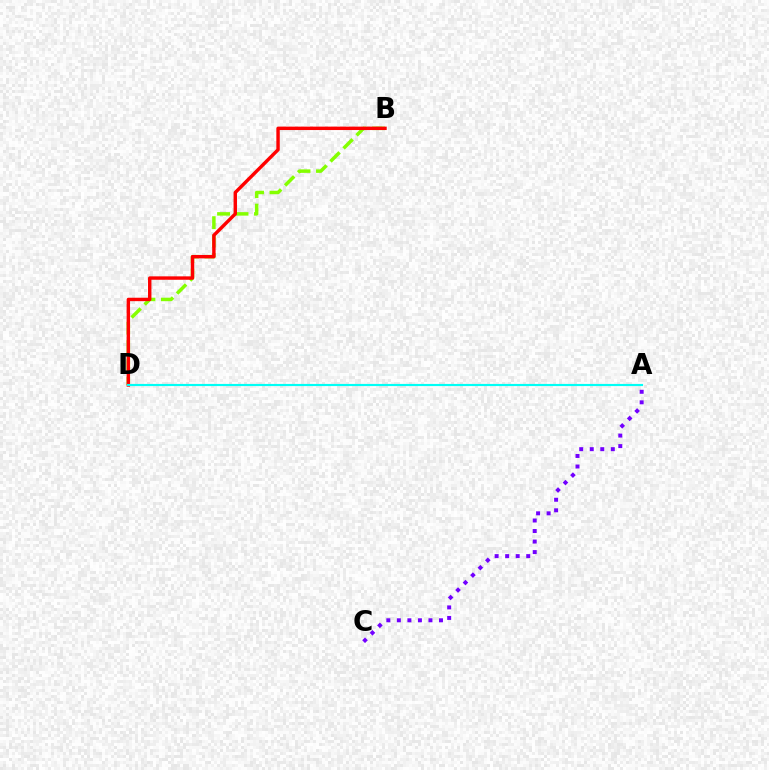{('B', 'D'): [{'color': '#84ff00', 'line_style': 'dashed', 'thickness': 2.51}, {'color': '#ff0000', 'line_style': 'solid', 'thickness': 2.46}], ('A', 'C'): [{'color': '#7200ff', 'line_style': 'dotted', 'thickness': 2.86}], ('A', 'D'): [{'color': '#00fff6', 'line_style': 'solid', 'thickness': 1.55}]}